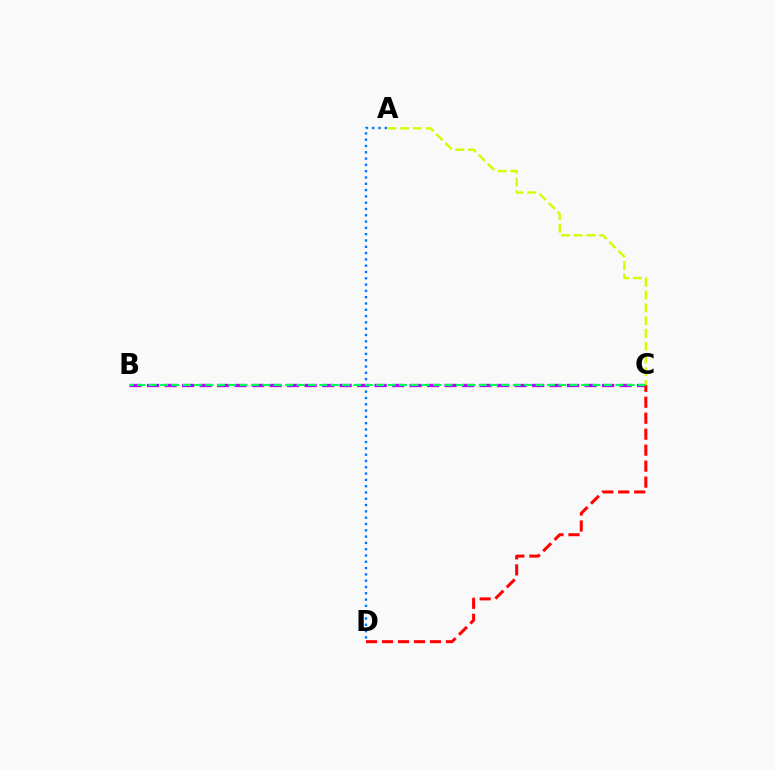{('B', 'C'): [{'color': '#b900ff', 'line_style': 'dashed', 'thickness': 2.38}, {'color': '#00ff5c', 'line_style': 'dashed', 'thickness': 1.55}], ('C', 'D'): [{'color': '#ff0000', 'line_style': 'dashed', 'thickness': 2.17}], ('A', 'D'): [{'color': '#0074ff', 'line_style': 'dotted', 'thickness': 1.71}], ('A', 'C'): [{'color': '#d1ff00', 'line_style': 'dashed', 'thickness': 1.73}]}